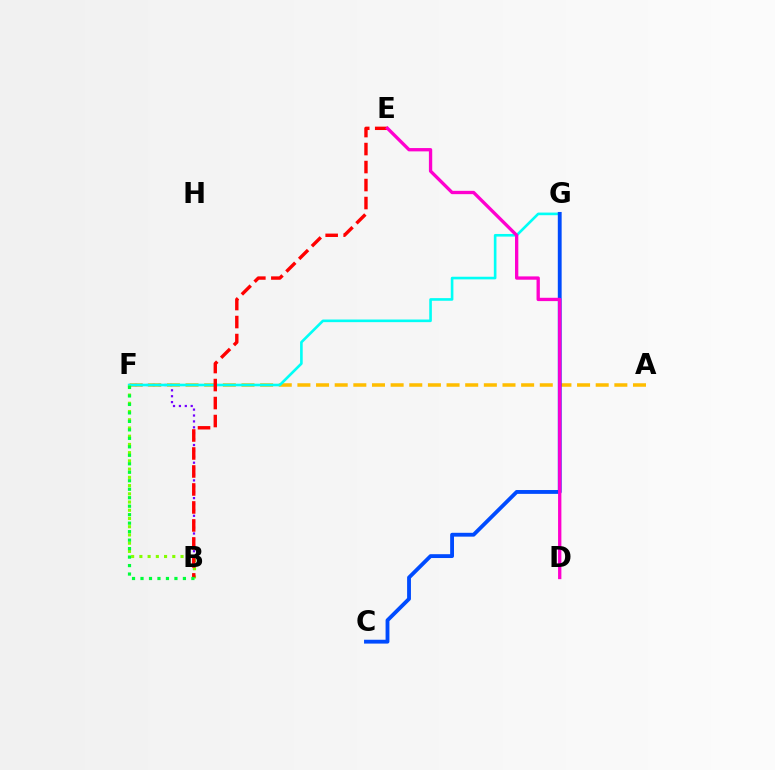{('A', 'F'): [{'color': '#ffbd00', 'line_style': 'dashed', 'thickness': 2.53}], ('B', 'F'): [{'color': '#7200ff', 'line_style': 'dotted', 'thickness': 1.6}, {'color': '#84ff00', 'line_style': 'dotted', 'thickness': 2.24}, {'color': '#00ff39', 'line_style': 'dotted', 'thickness': 2.3}], ('F', 'G'): [{'color': '#00fff6', 'line_style': 'solid', 'thickness': 1.89}], ('C', 'G'): [{'color': '#004bff', 'line_style': 'solid', 'thickness': 2.77}], ('B', 'E'): [{'color': '#ff0000', 'line_style': 'dashed', 'thickness': 2.44}], ('D', 'E'): [{'color': '#ff00cf', 'line_style': 'solid', 'thickness': 2.39}]}